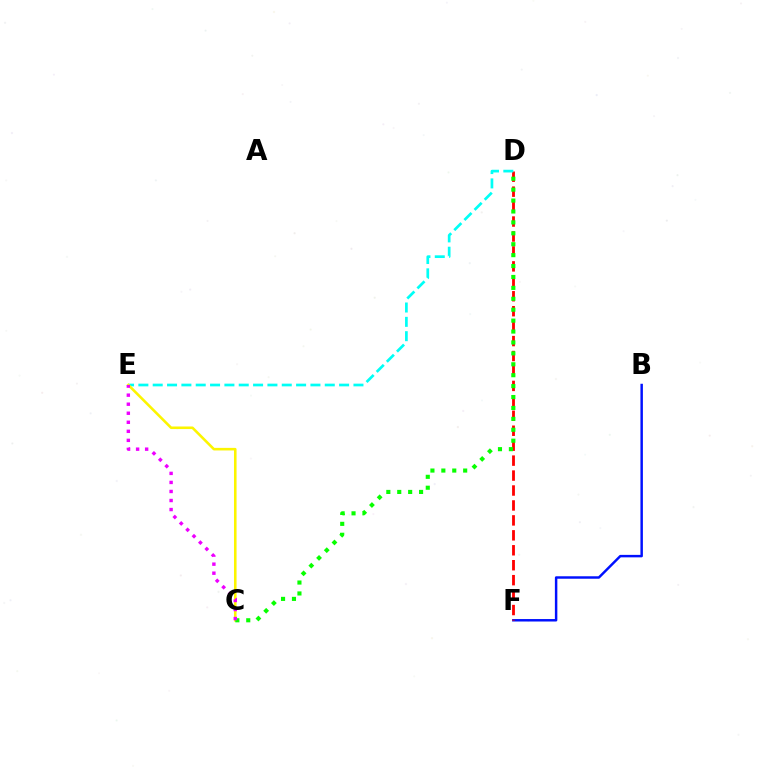{('B', 'F'): [{'color': '#0010ff', 'line_style': 'solid', 'thickness': 1.77}], ('D', 'F'): [{'color': '#ff0000', 'line_style': 'dashed', 'thickness': 2.03}], ('D', 'E'): [{'color': '#00fff6', 'line_style': 'dashed', 'thickness': 1.95}], ('C', 'E'): [{'color': '#fcf500', 'line_style': 'solid', 'thickness': 1.85}, {'color': '#ee00ff', 'line_style': 'dotted', 'thickness': 2.46}], ('C', 'D'): [{'color': '#08ff00', 'line_style': 'dotted', 'thickness': 2.97}]}